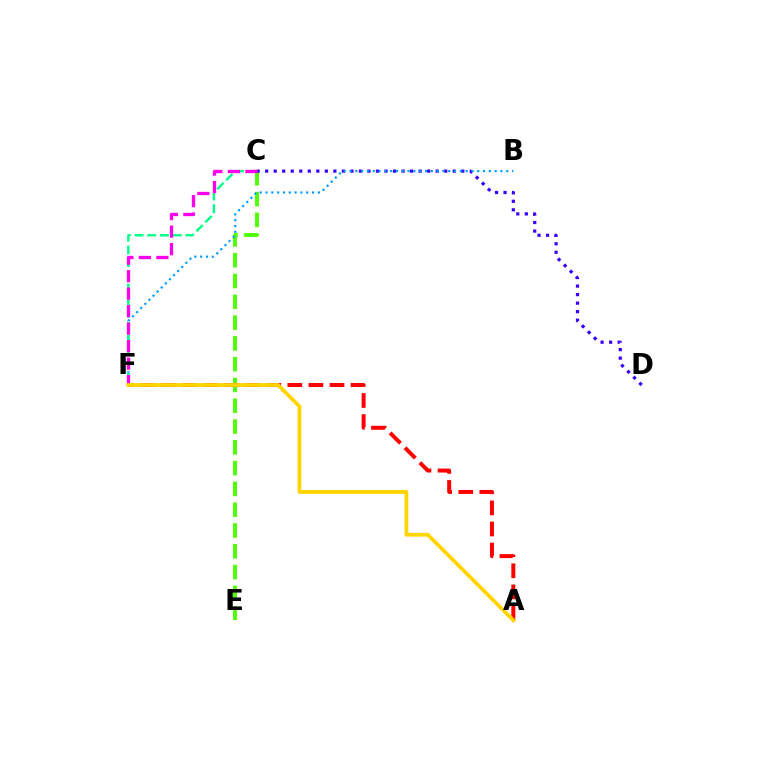{('C', 'E'): [{'color': '#4fff00', 'line_style': 'dashed', 'thickness': 2.82}], ('C', 'D'): [{'color': '#3700ff', 'line_style': 'dotted', 'thickness': 2.32}], ('B', 'F'): [{'color': '#009eff', 'line_style': 'dotted', 'thickness': 1.58}], ('A', 'F'): [{'color': '#ff0000', 'line_style': 'dashed', 'thickness': 2.86}, {'color': '#ffd500', 'line_style': 'solid', 'thickness': 2.73}], ('C', 'F'): [{'color': '#00ff86', 'line_style': 'dashed', 'thickness': 1.72}, {'color': '#ff00ed', 'line_style': 'dashed', 'thickness': 2.38}]}